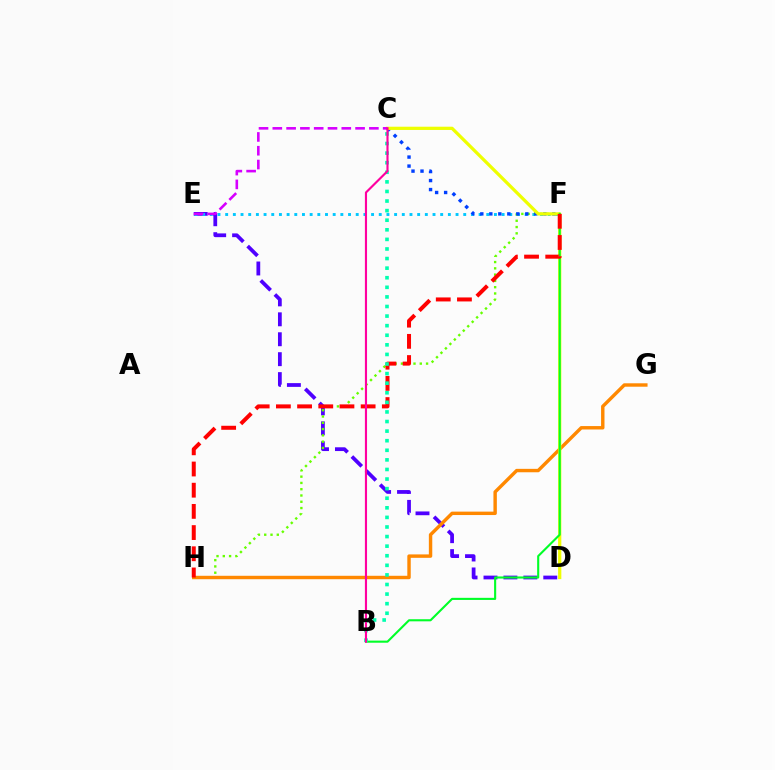{('D', 'E'): [{'color': '#4f00ff', 'line_style': 'dashed', 'thickness': 2.71}], ('E', 'F'): [{'color': '#00c7ff', 'line_style': 'dotted', 'thickness': 2.09}], ('F', 'H'): [{'color': '#66ff00', 'line_style': 'dotted', 'thickness': 1.71}, {'color': '#ff0000', 'line_style': 'dashed', 'thickness': 2.88}], ('C', 'F'): [{'color': '#003fff', 'line_style': 'dotted', 'thickness': 2.45}], ('G', 'H'): [{'color': '#ff8800', 'line_style': 'solid', 'thickness': 2.46}], ('C', 'D'): [{'color': '#eeff00', 'line_style': 'solid', 'thickness': 2.33}], ('B', 'F'): [{'color': '#00ff27', 'line_style': 'solid', 'thickness': 1.51}], ('B', 'C'): [{'color': '#00ffaf', 'line_style': 'dotted', 'thickness': 2.6}, {'color': '#ff00a0', 'line_style': 'solid', 'thickness': 1.54}], ('C', 'E'): [{'color': '#d600ff', 'line_style': 'dashed', 'thickness': 1.87}]}